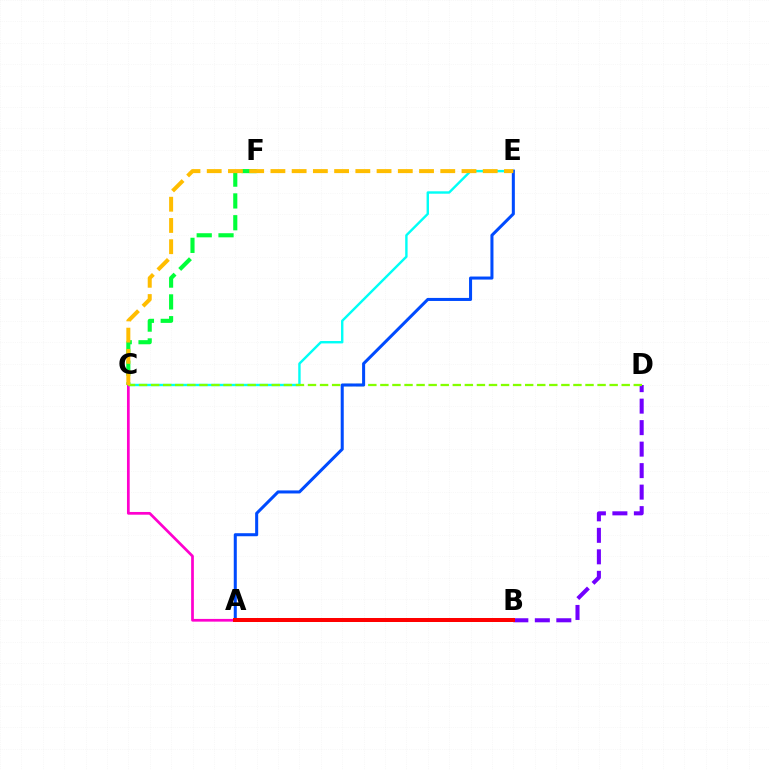{('C', 'F'): [{'color': '#00ff39', 'line_style': 'dashed', 'thickness': 2.96}], ('B', 'D'): [{'color': '#7200ff', 'line_style': 'dashed', 'thickness': 2.92}], ('C', 'E'): [{'color': '#00fff6', 'line_style': 'solid', 'thickness': 1.73}, {'color': '#ffbd00', 'line_style': 'dashed', 'thickness': 2.88}], ('A', 'C'): [{'color': '#ff00cf', 'line_style': 'solid', 'thickness': 1.96}], ('C', 'D'): [{'color': '#84ff00', 'line_style': 'dashed', 'thickness': 1.64}], ('A', 'E'): [{'color': '#004bff', 'line_style': 'solid', 'thickness': 2.19}], ('A', 'B'): [{'color': '#ff0000', 'line_style': 'solid', 'thickness': 2.88}]}